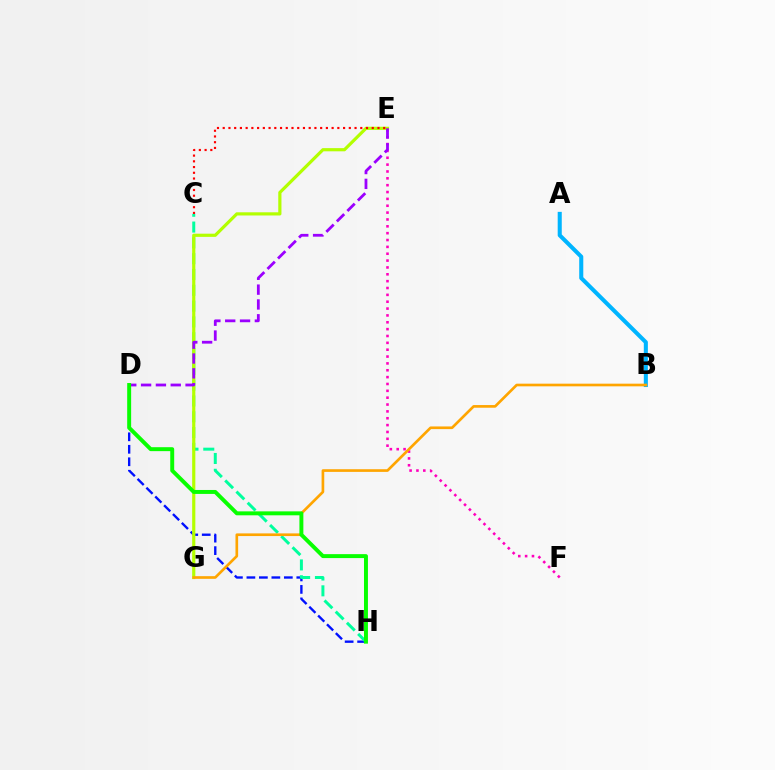{('A', 'B'): [{'color': '#00b5ff', 'line_style': 'solid', 'thickness': 2.92}], ('D', 'H'): [{'color': '#0010ff', 'line_style': 'dashed', 'thickness': 1.7}, {'color': '#08ff00', 'line_style': 'solid', 'thickness': 2.84}], ('C', 'H'): [{'color': '#00ff9d', 'line_style': 'dashed', 'thickness': 2.15}], ('E', 'F'): [{'color': '#ff00bd', 'line_style': 'dotted', 'thickness': 1.86}], ('E', 'G'): [{'color': '#b3ff00', 'line_style': 'solid', 'thickness': 2.29}], ('C', 'E'): [{'color': '#ff0000', 'line_style': 'dotted', 'thickness': 1.56}], ('B', 'G'): [{'color': '#ffa500', 'line_style': 'solid', 'thickness': 1.92}], ('D', 'E'): [{'color': '#9b00ff', 'line_style': 'dashed', 'thickness': 2.01}]}